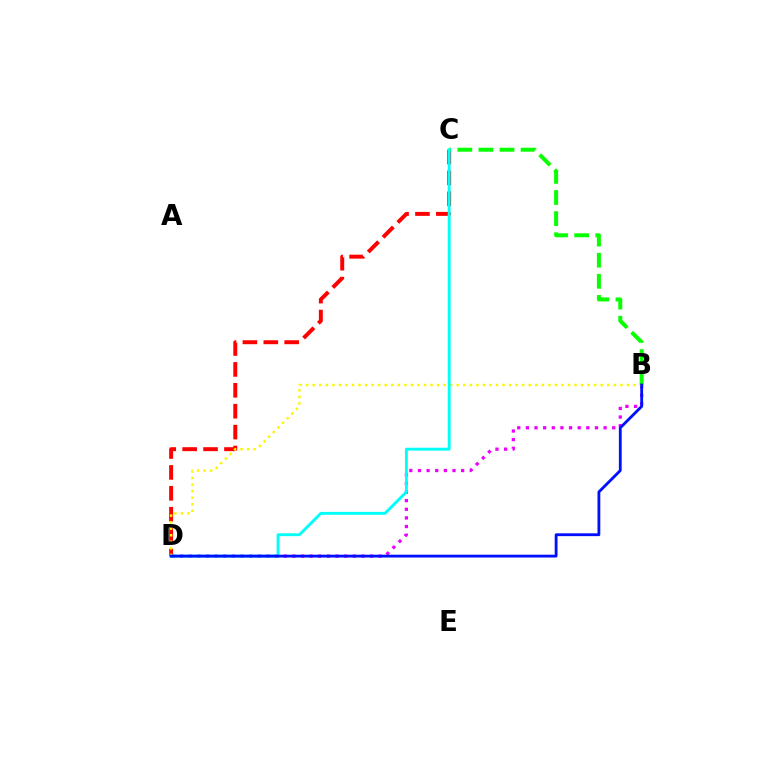{('B', 'D'): [{'color': '#ee00ff', 'line_style': 'dotted', 'thickness': 2.35}, {'color': '#fcf500', 'line_style': 'dotted', 'thickness': 1.78}, {'color': '#0010ff', 'line_style': 'solid', 'thickness': 2.03}], ('C', 'D'): [{'color': '#ff0000', 'line_style': 'dashed', 'thickness': 2.84}, {'color': '#00fff6', 'line_style': 'solid', 'thickness': 2.07}], ('B', 'C'): [{'color': '#08ff00', 'line_style': 'dashed', 'thickness': 2.87}]}